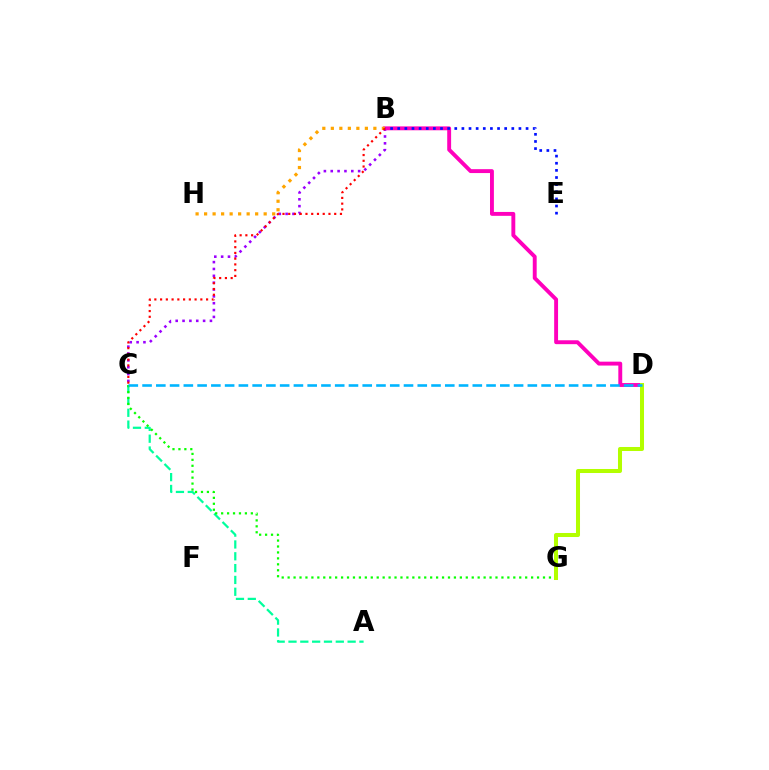{('B', 'C'): [{'color': '#9b00ff', 'line_style': 'dotted', 'thickness': 1.86}, {'color': '#ff0000', 'line_style': 'dotted', 'thickness': 1.56}], ('A', 'C'): [{'color': '#00ff9d', 'line_style': 'dashed', 'thickness': 1.61}], ('B', 'D'): [{'color': '#ff00bd', 'line_style': 'solid', 'thickness': 2.81}], ('B', 'H'): [{'color': '#ffa500', 'line_style': 'dotted', 'thickness': 2.31}], ('B', 'E'): [{'color': '#0010ff', 'line_style': 'dotted', 'thickness': 1.94}], ('C', 'G'): [{'color': '#08ff00', 'line_style': 'dotted', 'thickness': 1.61}], ('D', 'G'): [{'color': '#b3ff00', 'line_style': 'solid', 'thickness': 2.9}], ('C', 'D'): [{'color': '#00b5ff', 'line_style': 'dashed', 'thickness': 1.87}]}